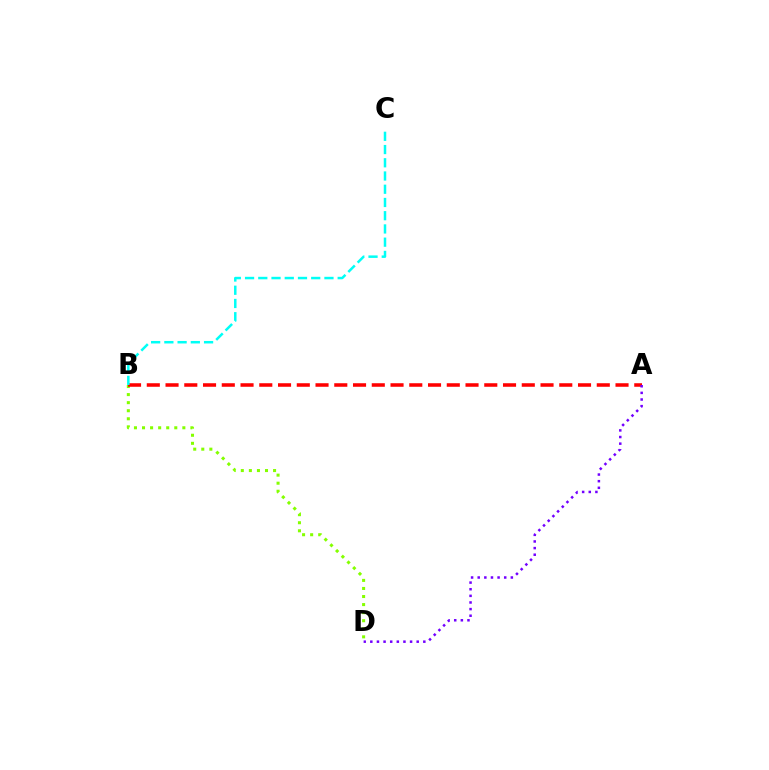{('B', 'D'): [{'color': '#84ff00', 'line_style': 'dotted', 'thickness': 2.19}], ('A', 'B'): [{'color': '#ff0000', 'line_style': 'dashed', 'thickness': 2.55}], ('A', 'D'): [{'color': '#7200ff', 'line_style': 'dotted', 'thickness': 1.8}], ('B', 'C'): [{'color': '#00fff6', 'line_style': 'dashed', 'thickness': 1.8}]}